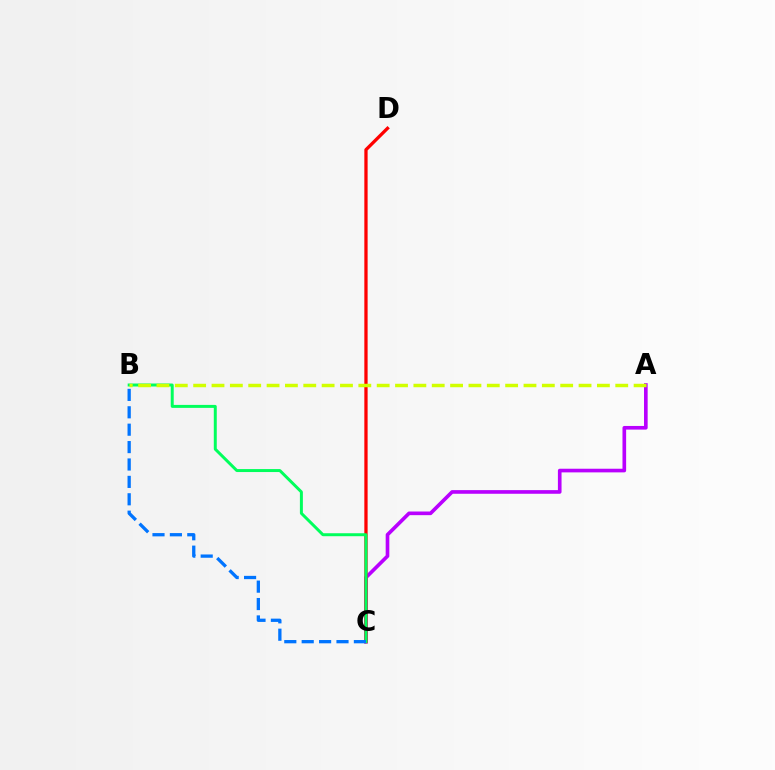{('A', 'C'): [{'color': '#b900ff', 'line_style': 'solid', 'thickness': 2.62}], ('C', 'D'): [{'color': '#ff0000', 'line_style': 'solid', 'thickness': 2.36}], ('B', 'C'): [{'color': '#00ff5c', 'line_style': 'solid', 'thickness': 2.14}, {'color': '#0074ff', 'line_style': 'dashed', 'thickness': 2.36}], ('A', 'B'): [{'color': '#d1ff00', 'line_style': 'dashed', 'thickness': 2.49}]}